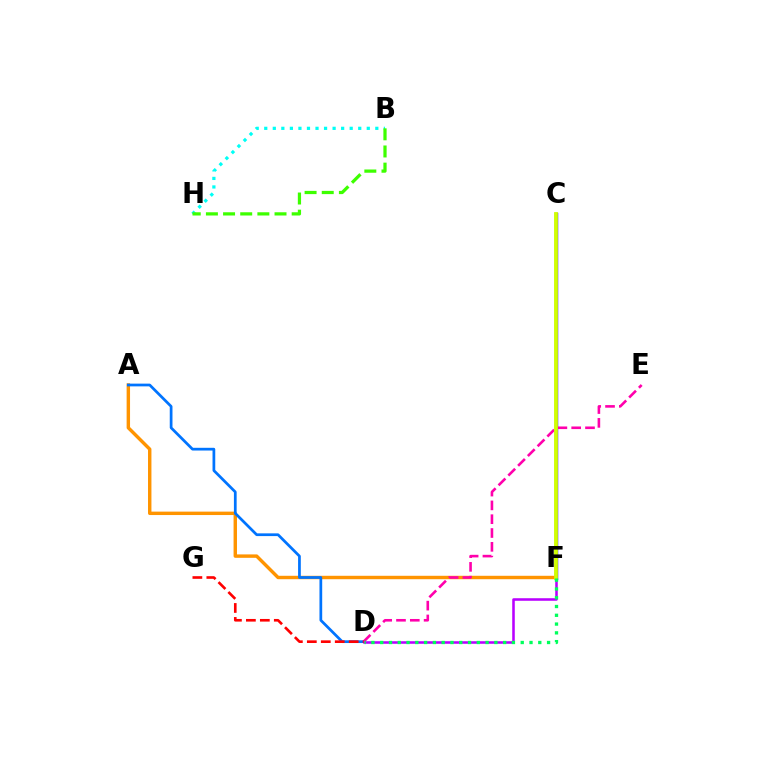{('B', 'H'): [{'color': '#00fff6', 'line_style': 'dotted', 'thickness': 2.32}, {'color': '#3dff00', 'line_style': 'dashed', 'thickness': 2.33}], ('A', 'F'): [{'color': '#ff9400', 'line_style': 'solid', 'thickness': 2.46}], ('A', 'D'): [{'color': '#0074ff', 'line_style': 'solid', 'thickness': 1.97}], ('D', 'F'): [{'color': '#b900ff', 'line_style': 'solid', 'thickness': 1.84}, {'color': '#00ff5c', 'line_style': 'dotted', 'thickness': 2.39}], ('C', 'F'): [{'color': '#2500ff', 'line_style': 'solid', 'thickness': 2.47}, {'color': '#d1ff00', 'line_style': 'solid', 'thickness': 2.74}], ('D', 'E'): [{'color': '#ff00ac', 'line_style': 'dashed', 'thickness': 1.88}], ('D', 'G'): [{'color': '#ff0000', 'line_style': 'dashed', 'thickness': 1.9}]}